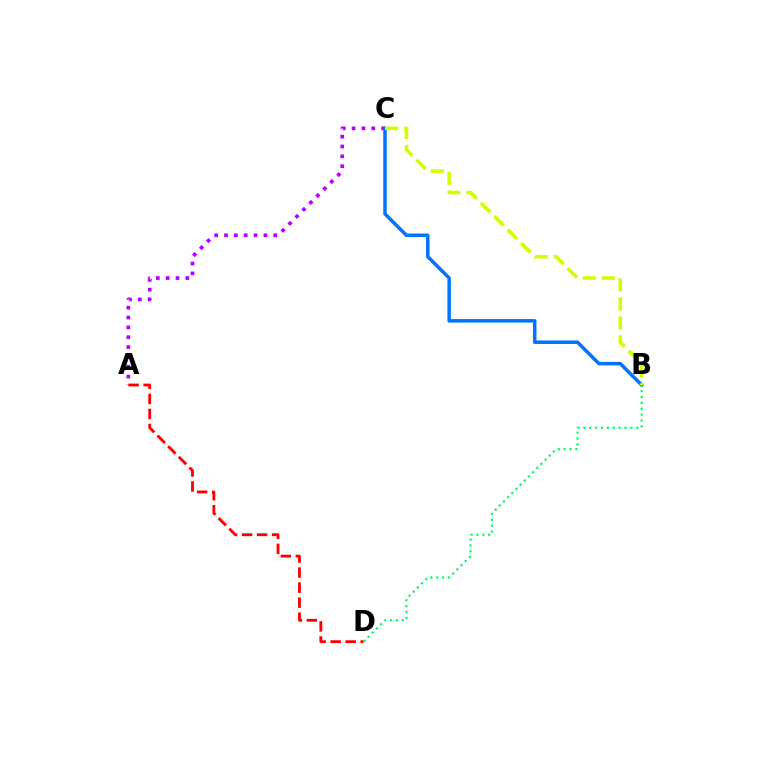{('A', 'C'): [{'color': '#b900ff', 'line_style': 'dotted', 'thickness': 2.68}], ('A', 'D'): [{'color': '#ff0000', 'line_style': 'dashed', 'thickness': 2.04}], ('B', 'C'): [{'color': '#0074ff', 'line_style': 'solid', 'thickness': 2.52}, {'color': '#d1ff00', 'line_style': 'dashed', 'thickness': 2.58}], ('B', 'D'): [{'color': '#00ff5c', 'line_style': 'dotted', 'thickness': 1.6}]}